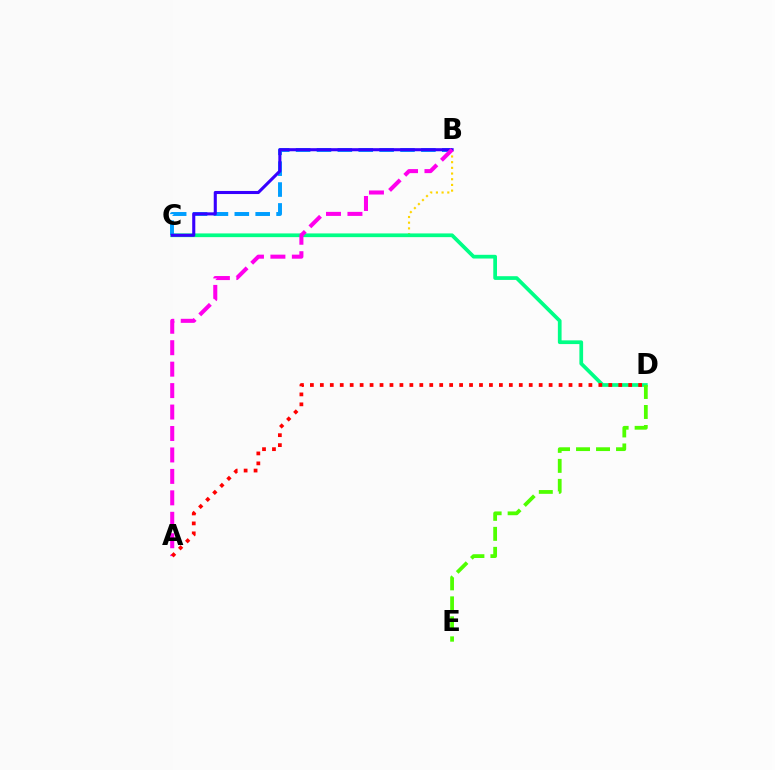{('B', 'C'): [{'color': '#ffd500', 'line_style': 'dotted', 'thickness': 1.55}, {'color': '#009eff', 'line_style': 'dashed', 'thickness': 2.84}, {'color': '#3700ff', 'line_style': 'solid', 'thickness': 2.22}], ('C', 'D'): [{'color': '#00ff86', 'line_style': 'solid', 'thickness': 2.68}], ('D', 'E'): [{'color': '#4fff00', 'line_style': 'dashed', 'thickness': 2.72}], ('A', 'B'): [{'color': '#ff00ed', 'line_style': 'dashed', 'thickness': 2.91}], ('A', 'D'): [{'color': '#ff0000', 'line_style': 'dotted', 'thickness': 2.7}]}